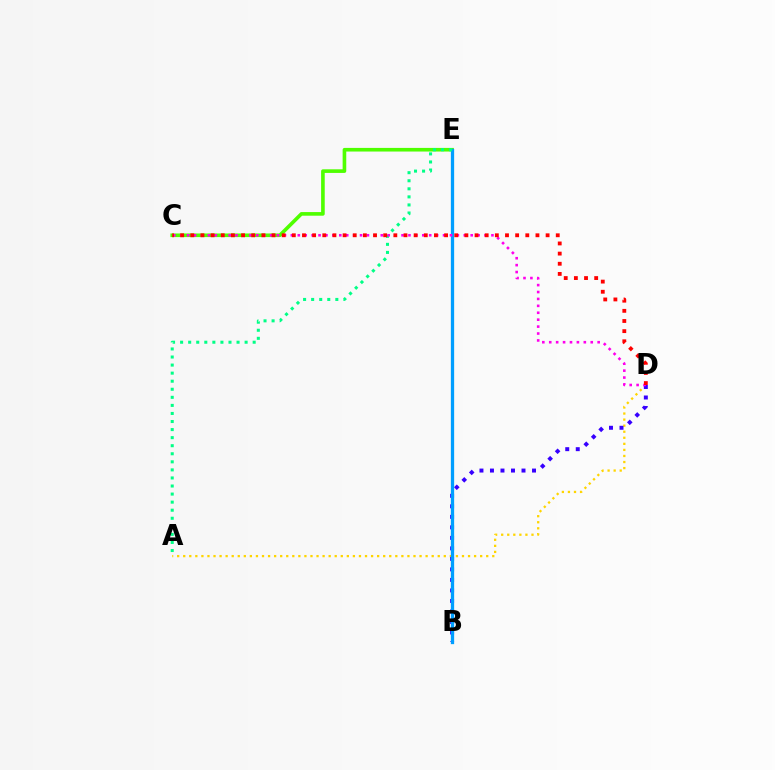{('C', 'E'): [{'color': '#4fff00', 'line_style': 'solid', 'thickness': 2.61}], ('A', 'D'): [{'color': '#ffd500', 'line_style': 'dotted', 'thickness': 1.65}], ('B', 'D'): [{'color': '#3700ff', 'line_style': 'dotted', 'thickness': 2.86}], ('B', 'E'): [{'color': '#009eff', 'line_style': 'solid', 'thickness': 2.36}], ('A', 'E'): [{'color': '#00ff86', 'line_style': 'dotted', 'thickness': 2.19}], ('C', 'D'): [{'color': '#ff00ed', 'line_style': 'dotted', 'thickness': 1.88}, {'color': '#ff0000', 'line_style': 'dotted', 'thickness': 2.76}]}